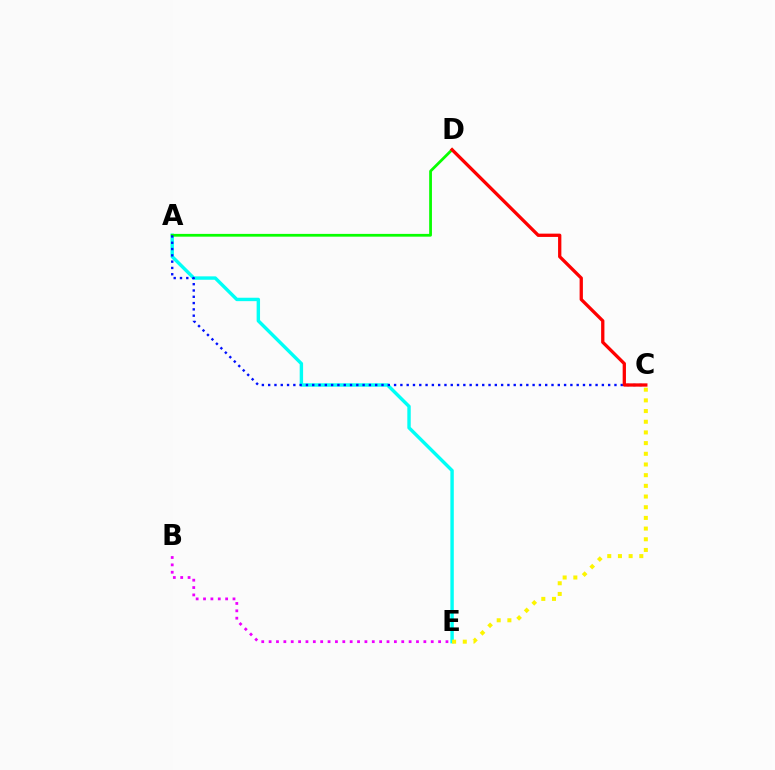{('A', 'E'): [{'color': '#00fff6', 'line_style': 'solid', 'thickness': 2.46}], ('A', 'D'): [{'color': '#08ff00', 'line_style': 'solid', 'thickness': 2.0}], ('A', 'C'): [{'color': '#0010ff', 'line_style': 'dotted', 'thickness': 1.71}], ('C', 'E'): [{'color': '#fcf500', 'line_style': 'dotted', 'thickness': 2.9}], ('B', 'E'): [{'color': '#ee00ff', 'line_style': 'dotted', 'thickness': 2.0}], ('C', 'D'): [{'color': '#ff0000', 'line_style': 'solid', 'thickness': 2.37}]}